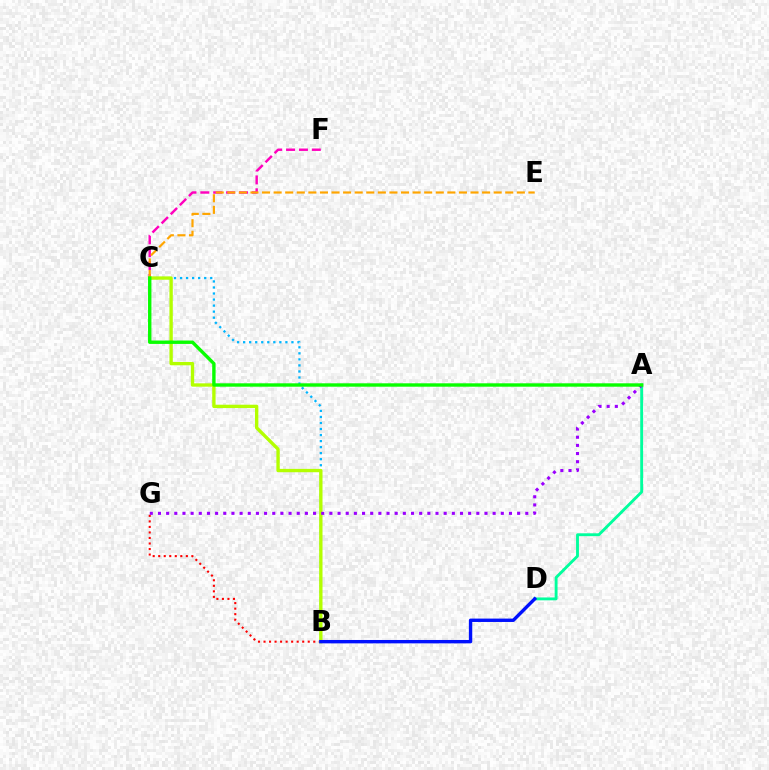{('B', 'C'): [{'color': '#00b5ff', 'line_style': 'dotted', 'thickness': 1.64}, {'color': '#b3ff00', 'line_style': 'solid', 'thickness': 2.41}], ('B', 'G'): [{'color': '#ff0000', 'line_style': 'dotted', 'thickness': 1.5}], ('C', 'F'): [{'color': '#ff00bd', 'line_style': 'dashed', 'thickness': 1.75}], ('A', 'D'): [{'color': '#00ff9d', 'line_style': 'solid', 'thickness': 2.06}], ('C', 'E'): [{'color': '#ffa500', 'line_style': 'dashed', 'thickness': 1.57}], ('A', 'G'): [{'color': '#9b00ff', 'line_style': 'dotted', 'thickness': 2.22}], ('A', 'C'): [{'color': '#08ff00', 'line_style': 'solid', 'thickness': 2.44}], ('B', 'D'): [{'color': '#0010ff', 'line_style': 'solid', 'thickness': 2.44}]}